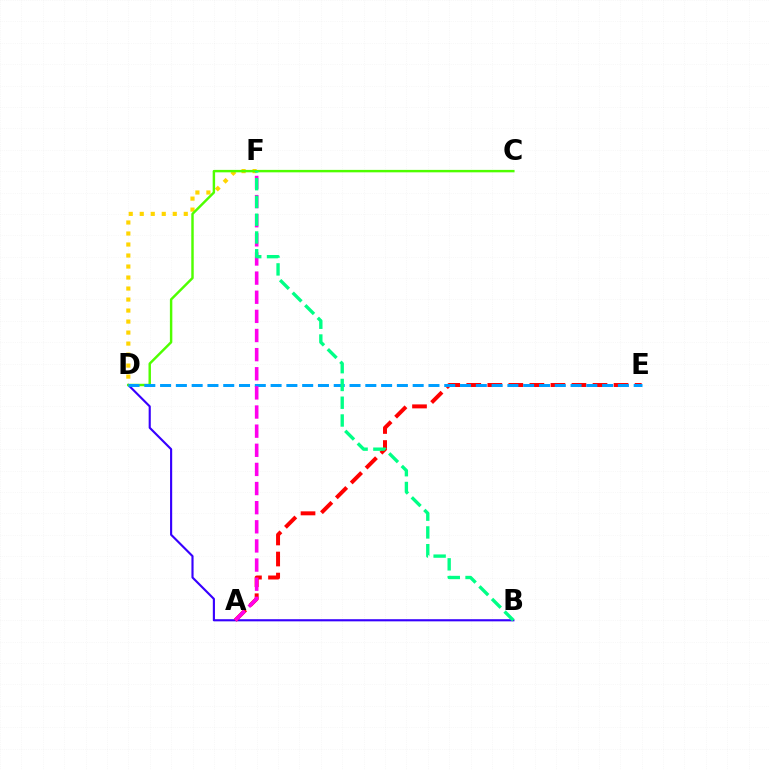{('D', 'F'): [{'color': '#ffd500', 'line_style': 'dotted', 'thickness': 2.99}], ('B', 'D'): [{'color': '#3700ff', 'line_style': 'solid', 'thickness': 1.54}], ('C', 'D'): [{'color': '#4fff00', 'line_style': 'solid', 'thickness': 1.76}], ('A', 'E'): [{'color': '#ff0000', 'line_style': 'dashed', 'thickness': 2.86}], ('D', 'E'): [{'color': '#009eff', 'line_style': 'dashed', 'thickness': 2.14}], ('A', 'F'): [{'color': '#ff00ed', 'line_style': 'dashed', 'thickness': 2.6}], ('B', 'F'): [{'color': '#00ff86', 'line_style': 'dashed', 'thickness': 2.41}]}